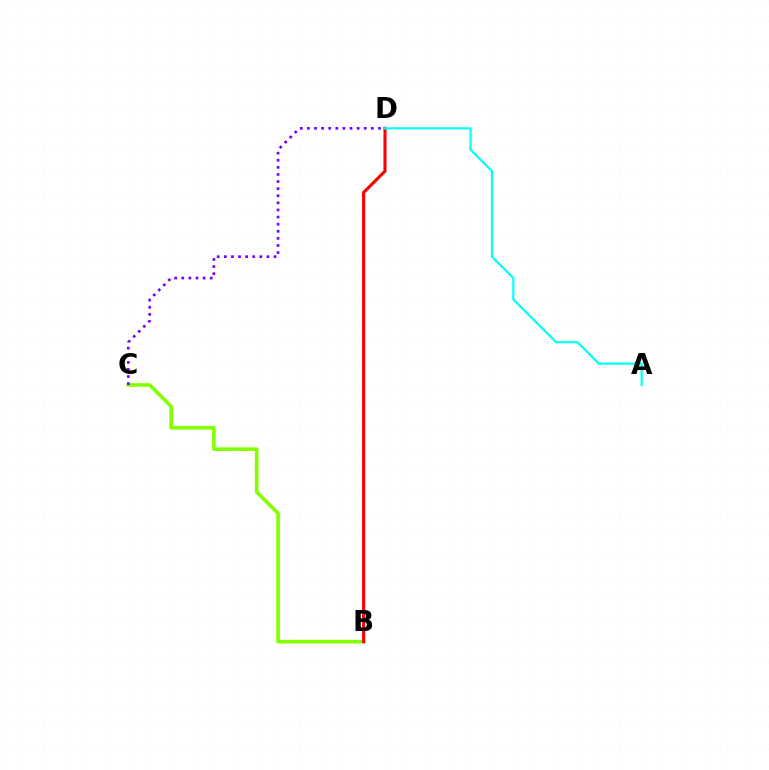{('B', 'C'): [{'color': '#84ff00', 'line_style': 'solid', 'thickness': 2.62}], ('B', 'D'): [{'color': '#ff0000', 'line_style': 'solid', 'thickness': 2.24}], ('A', 'D'): [{'color': '#00fff6', 'line_style': 'solid', 'thickness': 1.57}], ('C', 'D'): [{'color': '#7200ff', 'line_style': 'dotted', 'thickness': 1.93}]}